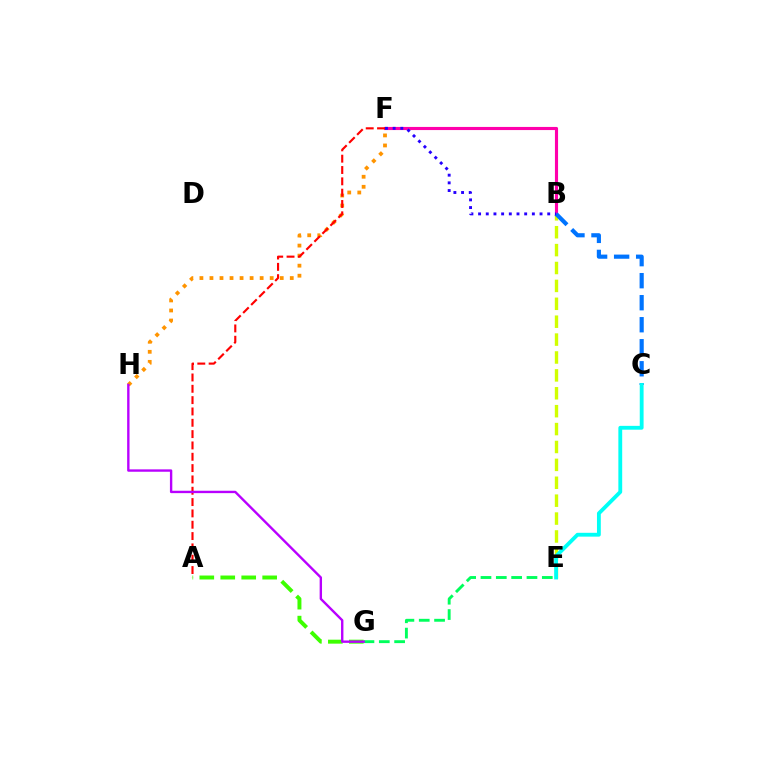{('B', 'E'): [{'color': '#d1ff00', 'line_style': 'dashed', 'thickness': 2.43}], ('B', 'F'): [{'color': '#ff00ac', 'line_style': 'solid', 'thickness': 2.25}, {'color': '#2500ff', 'line_style': 'dotted', 'thickness': 2.09}], ('B', 'C'): [{'color': '#0074ff', 'line_style': 'dashed', 'thickness': 2.99}], ('C', 'E'): [{'color': '#00fff6', 'line_style': 'solid', 'thickness': 2.76}], ('E', 'G'): [{'color': '#00ff5c', 'line_style': 'dashed', 'thickness': 2.08}], ('A', 'G'): [{'color': '#3dff00', 'line_style': 'dashed', 'thickness': 2.85}], ('F', 'H'): [{'color': '#ff9400', 'line_style': 'dotted', 'thickness': 2.73}], ('A', 'F'): [{'color': '#ff0000', 'line_style': 'dashed', 'thickness': 1.54}], ('G', 'H'): [{'color': '#b900ff', 'line_style': 'solid', 'thickness': 1.71}]}